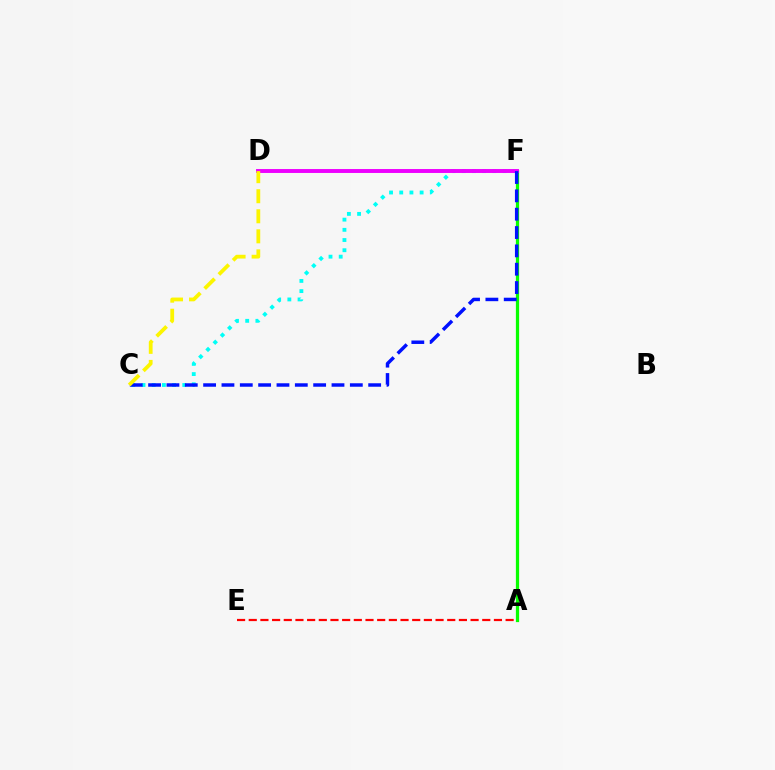{('C', 'F'): [{'color': '#00fff6', 'line_style': 'dotted', 'thickness': 2.77}, {'color': '#0010ff', 'line_style': 'dashed', 'thickness': 2.49}], ('A', 'F'): [{'color': '#08ff00', 'line_style': 'solid', 'thickness': 2.34}], ('D', 'F'): [{'color': '#ee00ff', 'line_style': 'solid', 'thickness': 2.82}], ('A', 'E'): [{'color': '#ff0000', 'line_style': 'dashed', 'thickness': 1.59}], ('C', 'D'): [{'color': '#fcf500', 'line_style': 'dashed', 'thickness': 2.72}]}